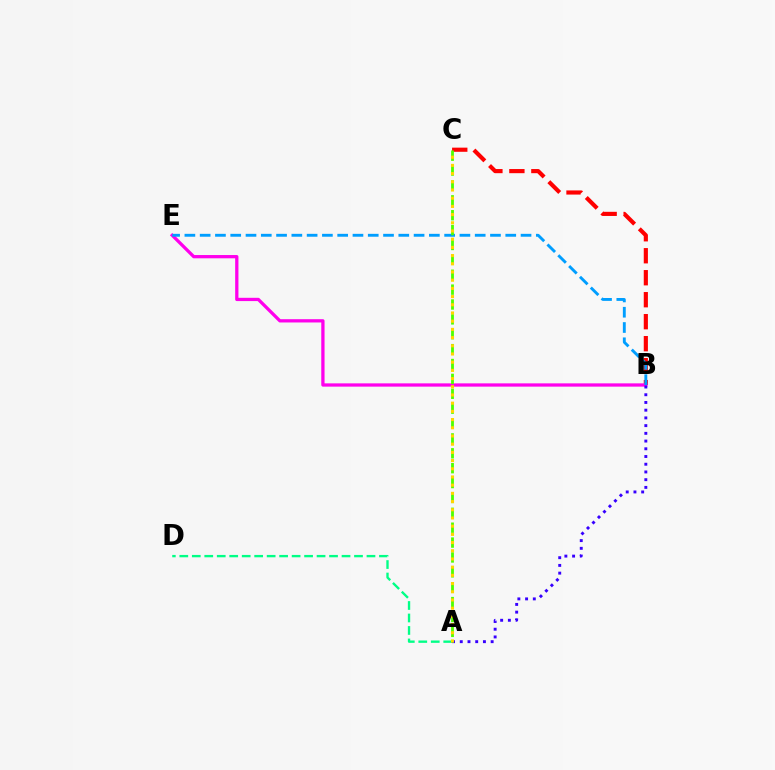{('B', 'C'): [{'color': '#ff0000', 'line_style': 'dashed', 'thickness': 2.99}], ('A', 'D'): [{'color': '#00ff86', 'line_style': 'dashed', 'thickness': 1.7}], ('B', 'E'): [{'color': '#ff00ed', 'line_style': 'solid', 'thickness': 2.36}, {'color': '#009eff', 'line_style': 'dashed', 'thickness': 2.08}], ('A', 'B'): [{'color': '#3700ff', 'line_style': 'dotted', 'thickness': 2.1}], ('A', 'C'): [{'color': '#4fff00', 'line_style': 'dashed', 'thickness': 2.02}, {'color': '#ffd500', 'line_style': 'dotted', 'thickness': 2.23}]}